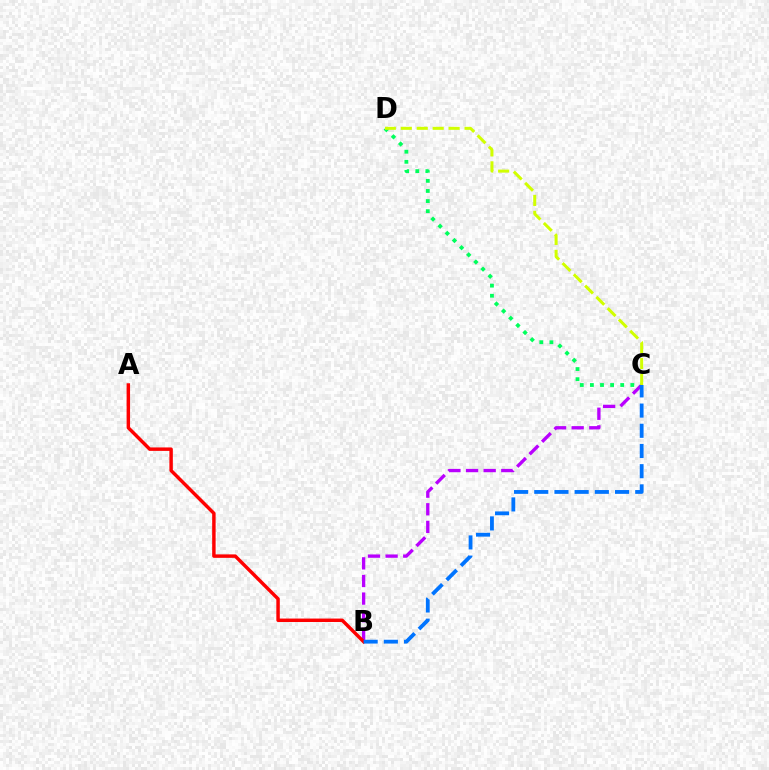{('C', 'D'): [{'color': '#00ff5c', 'line_style': 'dotted', 'thickness': 2.75}, {'color': '#d1ff00', 'line_style': 'dashed', 'thickness': 2.17}], ('B', 'C'): [{'color': '#b900ff', 'line_style': 'dashed', 'thickness': 2.39}, {'color': '#0074ff', 'line_style': 'dashed', 'thickness': 2.74}], ('A', 'B'): [{'color': '#ff0000', 'line_style': 'solid', 'thickness': 2.48}]}